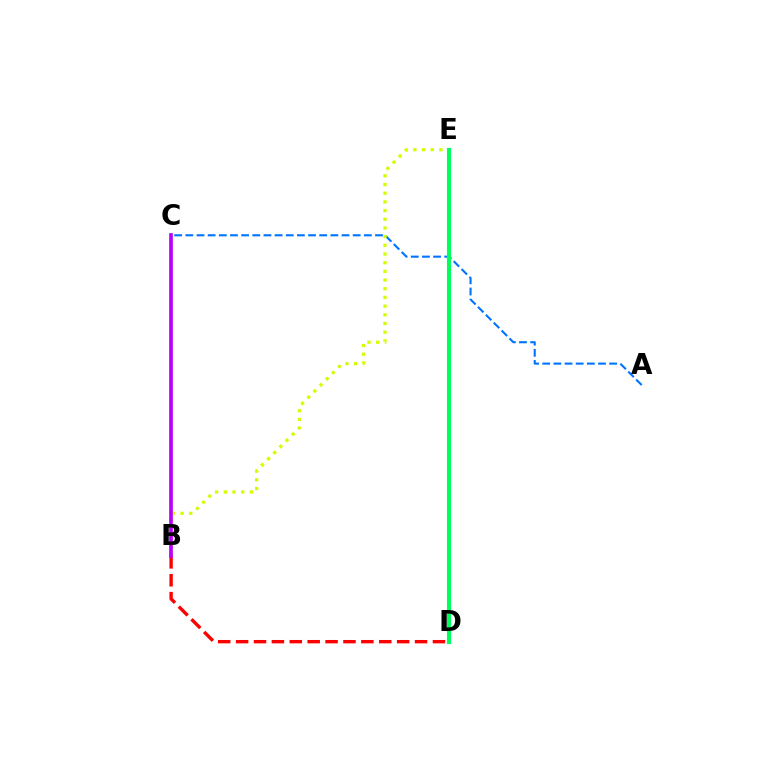{('A', 'C'): [{'color': '#0074ff', 'line_style': 'dashed', 'thickness': 1.52}], ('B', 'D'): [{'color': '#ff0000', 'line_style': 'dashed', 'thickness': 2.43}], ('B', 'E'): [{'color': '#d1ff00', 'line_style': 'dotted', 'thickness': 2.36}], ('D', 'E'): [{'color': '#00ff5c', 'line_style': 'solid', 'thickness': 2.98}], ('B', 'C'): [{'color': '#b900ff', 'line_style': 'solid', 'thickness': 2.64}]}